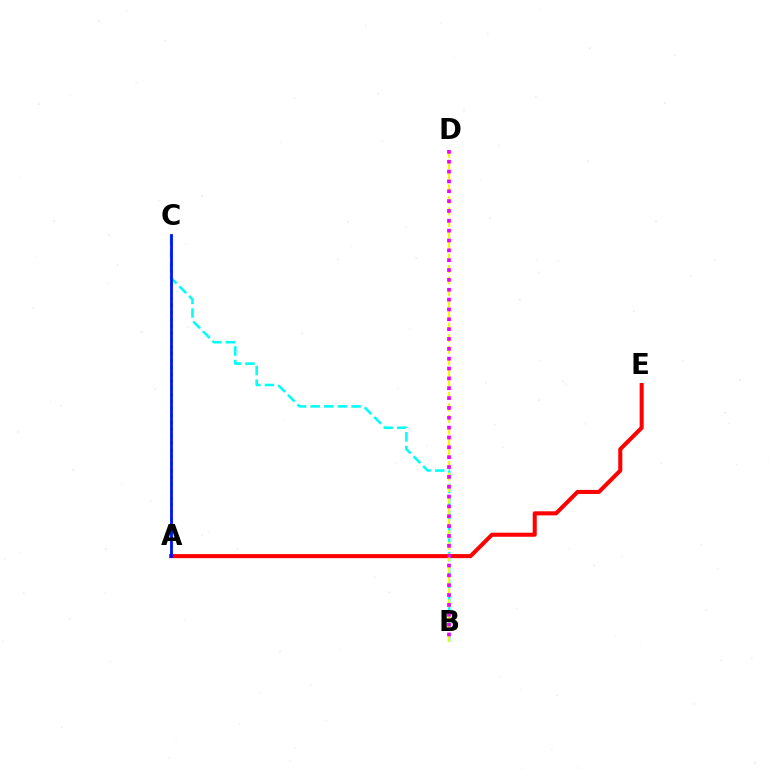{('A', 'C'): [{'color': '#08ff00', 'line_style': 'dotted', 'thickness': 1.87}, {'color': '#0010ff', 'line_style': 'solid', 'thickness': 2.01}], ('A', 'E'): [{'color': '#ff0000', 'line_style': 'solid', 'thickness': 2.92}], ('B', 'C'): [{'color': '#00fff6', 'line_style': 'dashed', 'thickness': 1.85}], ('B', 'D'): [{'color': '#fcf500', 'line_style': 'dashed', 'thickness': 1.57}, {'color': '#ee00ff', 'line_style': 'dotted', 'thickness': 2.68}]}